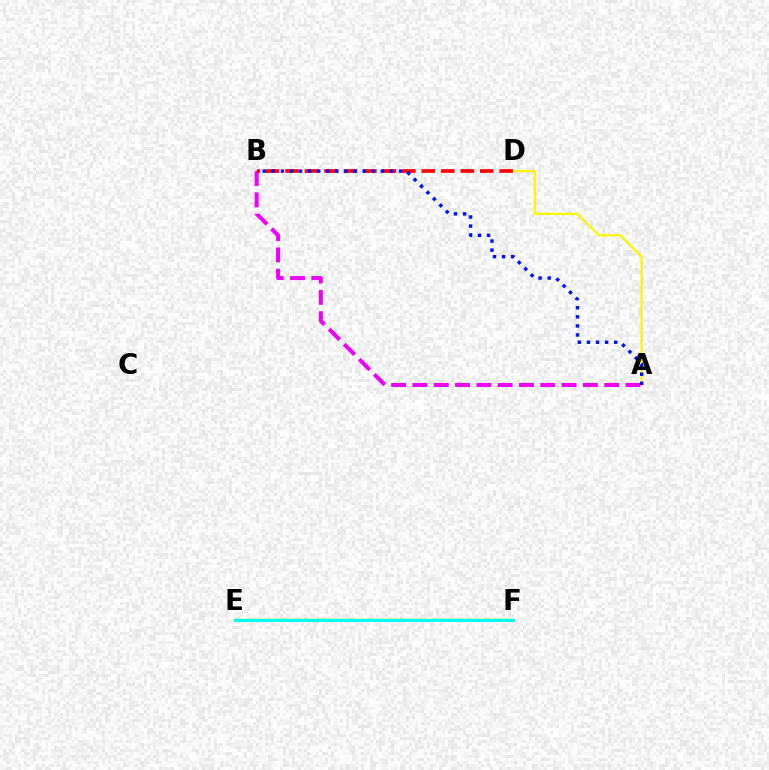{('A', 'D'): [{'color': '#fcf500', 'line_style': 'solid', 'thickness': 1.61}], ('A', 'B'): [{'color': '#ee00ff', 'line_style': 'dashed', 'thickness': 2.89}, {'color': '#0010ff', 'line_style': 'dotted', 'thickness': 2.47}], ('B', 'D'): [{'color': '#ff0000', 'line_style': 'dashed', 'thickness': 2.64}], ('E', 'F'): [{'color': '#08ff00', 'line_style': 'solid', 'thickness': 1.68}, {'color': '#00fff6', 'line_style': 'solid', 'thickness': 2.11}]}